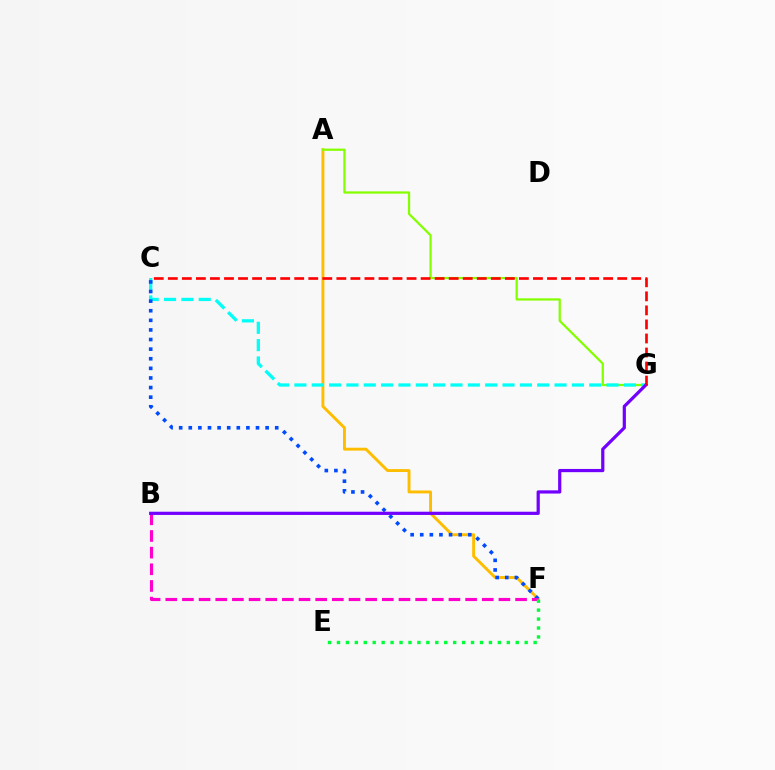{('A', 'F'): [{'color': '#ffbd00', 'line_style': 'solid', 'thickness': 2.09}], ('A', 'G'): [{'color': '#84ff00', 'line_style': 'solid', 'thickness': 1.62}], ('C', 'G'): [{'color': '#00fff6', 'line_style': 'dashed', 'thickness': 2.36}, {'color': '#ff0000', 'line_style': 'dashed', 'thickness': 1.91}], ('C', 'F'): [{'color': '#004bff', 'line_style': 'dotted', 'thickness': 2.61}], ('B', 'F'): [{'color': '#ff00cf', 'line_style': 'dashed', 'thickness': 2.26}], ('B', 'G'): [{'color': '#7200ff', 'line_style': 'solid', 'thickness': 2.31}], ('E', 'F'): [{'color': '#00ff39', 'line_style': 'dotted', 'thickness': 2.43}]}